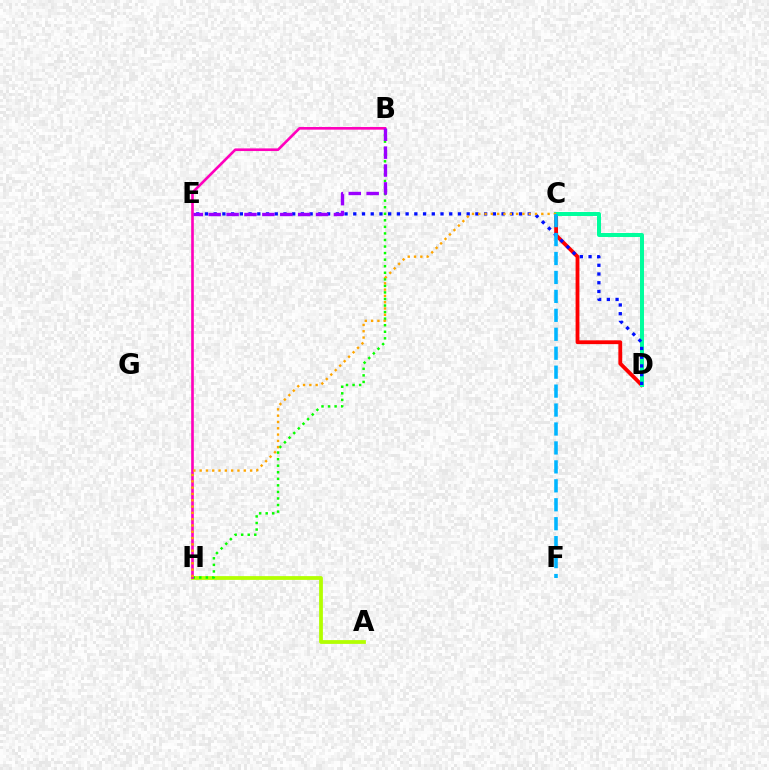{('C', 'D'): [{'color': '#ff0000', 'line_style': 'solid', 'thickness': 2.75}, {'color': '#00ff9d', 'line_style': 'solid', 'thickness': 2.87}], ('A', 'H'): [{'color': '#b3ff00', 'line_style': 'solid', 'thickness': 2.71}], ('B', 'H'): [{'color': '#08ff00', 'line_style': 'dotted', 'thickness': 1.78}, {'color': '#ff00bd', 'line_style': 'solid', 'thickness': 1.91}], ('D', 'E'): [{'color': '#0010ff', 'line_style': 'dotted', 'thickness': 2.37}], ('B', 'E'): [{'color': '#9b00ff', 'line_style': 'dashed', 'thickness': 2.43}], ('C', 'H'): [{'color': '#ffa500', 'line_style': 'dotted', 'thickness': 1.71}], ('C', 'F'): [{'color': '#00b5ff', 'line_style': 'dashed', 'thickness': 2.57}]}